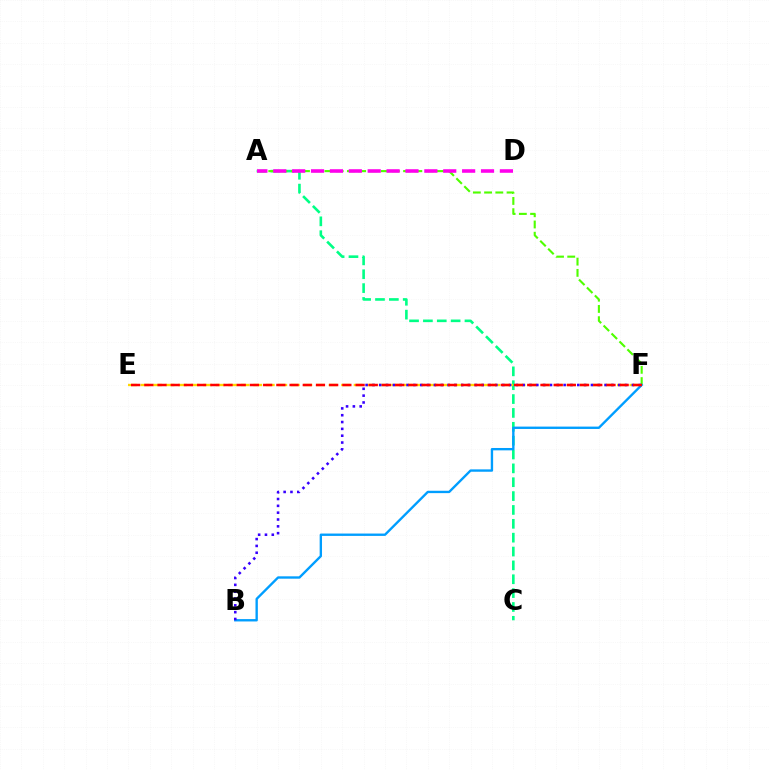{('A', 'C'): [{'color': '#00ff86', 'line_style': 'dashed', 'thickness': 1.88}], ('A', 'F'): [{'color': '#4fff00', 'line_style': 'dashed', 'thickness': 1.53}], ('A', 'D'): [{'color': '#ff00ed', 'line_style': 'dashed', 'thickness': 2.57}], ('B', 'F'): [{'color': '#009eff', 'line_style': 'solid', 'thickness': 1.7}, {'color': '#3700ff', 'line_style': 'dotted', 'thickness': 1.86}], ('E', 'F'): [{'color': '#ffd500', 'line_style': 'dashed', 'thickness': 1.7}, {'color': '#ff0000', 'line_style': 'dashed', 'thickness': 1.79}]}